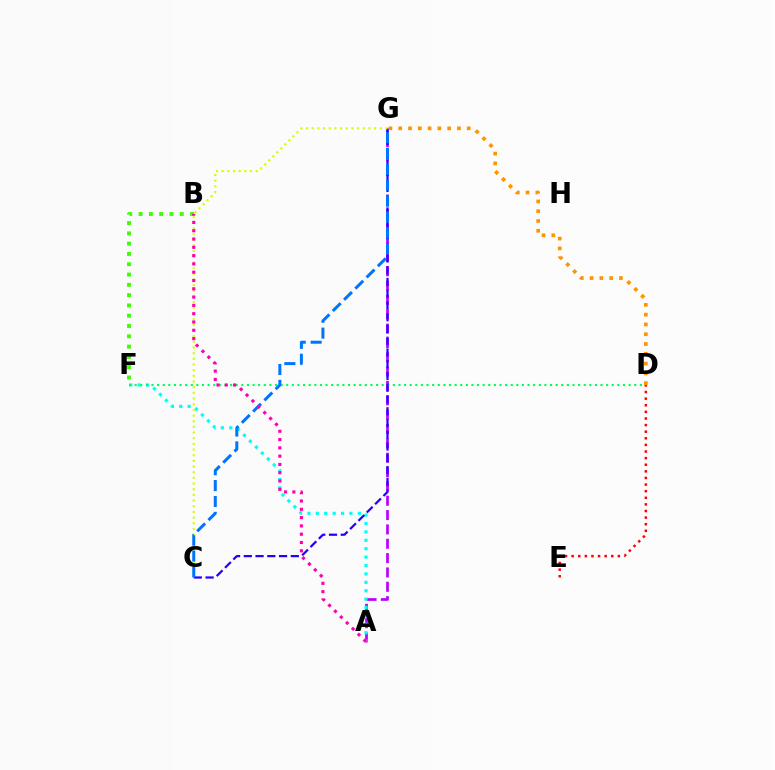{('A', 'G'): [{'color': '#b900ff', 'line_style': 'dashed', 'thickness': 1.95}], ('A', 'F'): [{'color': '#00fff6', 'line_style': 'dotted', 'thickness': 2.28}], ('D', 'F'): [{'color': '#00ff5c', 'line_style': 'dotted', 'thickness': 1.53}], ('C', 'G'): [{'color': '#2500ff', 'line_style': 'dashed', 'thickness': 1.6}, {'color': '#d1ff00', 'line_style': 'dotted', 'thickness': 1.54}, {'color': '#0074ff', 'line_style': 'dashed', 'thickness': 2.16}], ('D', 'G'): [{'color': '#ff9400', 'line_style': 'dotted', 'thickness': 2.66}], ('B', 'F'): [{'color': '#3dff00', 'line_style': 'dotted', 'thickness': 2.8}], ('A', 'B'): [{'color': '#ff00ac', 'line_style': 'dotted', 'thickness': 2.25}], ('D', 'E'): [{'color': '#ff0000', 'line_style': 'dotted', 'thickness': 1.8}]}